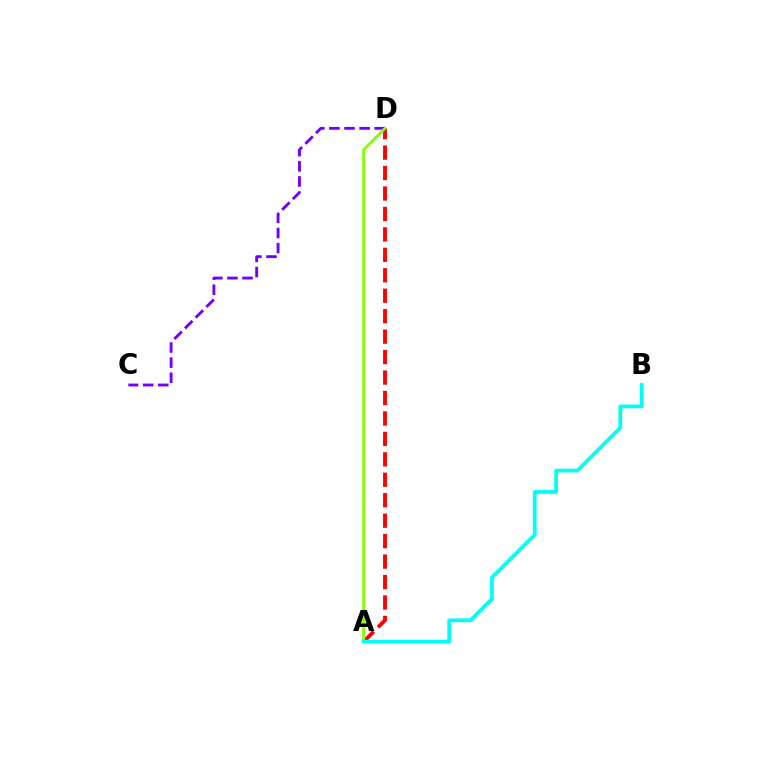{('A', 'D'): [{'color': '#ff0000', 'line_style': 'dashed', 'thickness': 2.78}, {'color': '#84ff00', 'line_style': 'solid', 'thickness': 1.99}], ('C', 'D'): [{'color': '#7200ff', 'line_style': 'dashed', 'thickness': 2.05}], ('A', 'B'): [{'color': '#00fff6', 'line_style': 'solid', 'thickness': 2.71}]}